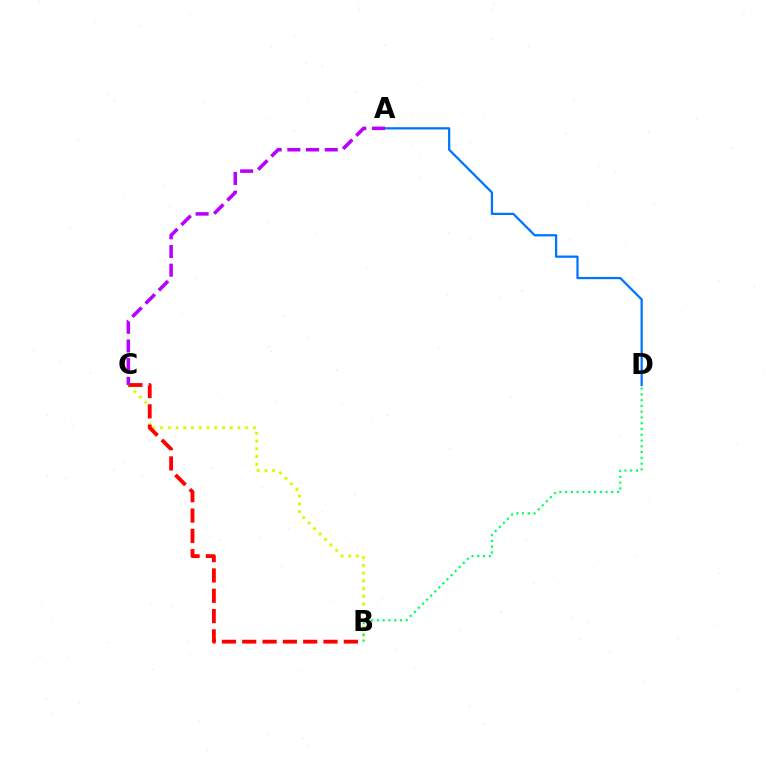{('B', 'C'): [{'color': '#d1ff00', 'line_style': 'dotted', 'thickness': 2.1}, {'color': '#ff0000', 'line_style': 'dashed', 'thickness': 2.76}], ('B', 'D'): [{'color': '#00ff5c', 'line_style': 'dotted', 'thickness': 1.57}], ('A', 'D'): [{'color': '#0074ff', 'line_style': 'solid', 'thickness': 1.62}], ('A', 'C'): [{'color': '#b900ff', 'line_style': 'dashed', 'thickness': 2.54}]}